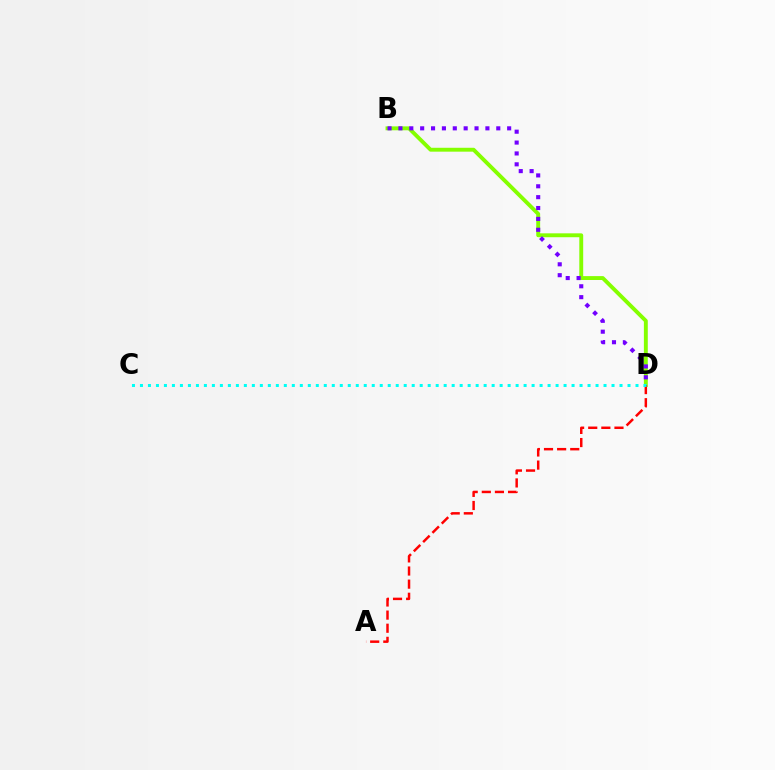{('B', 'D'): [{'color': '#84ff00', 'line_style': 'solid', 'thickness': 2.8}, {'color': '#7200ff', 'line_style': 'dotted', 'thickness': 2.95}], ('A', 'D'): [{'color': '#ff0000', 'line_style': 'dashed', 'thickness': 1.78}], ('C', 'D'): [{'color': '#00fff6', 'line_style': 'dotted', 'thickness': 2.17}]}